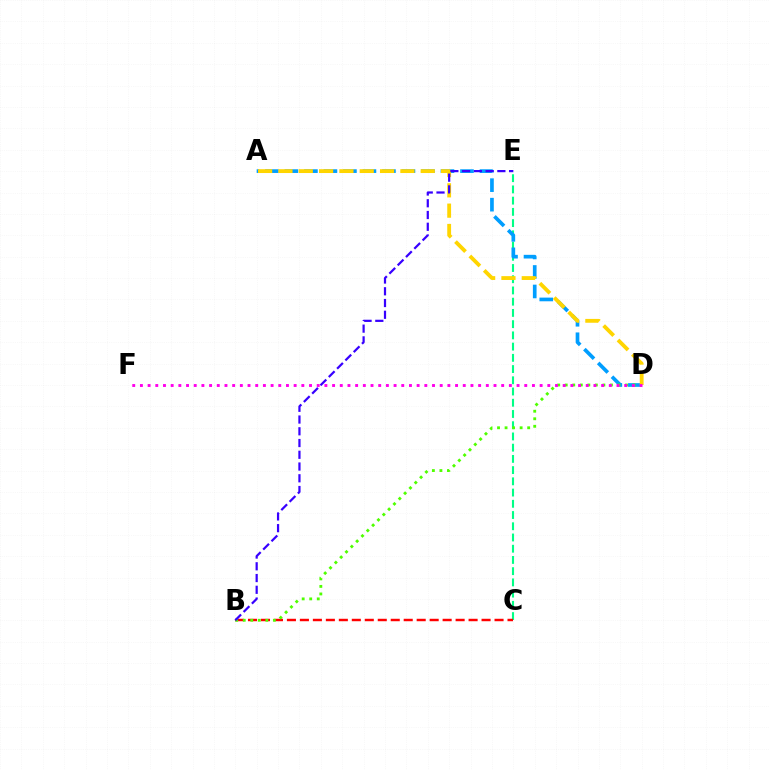{('C', 'E'): [{'color': '#00ff86', 'line_style': 'dashed', 'thickness': 1.53}], ('A', 'D'): [{'color': '#009eff', 'line_style': 'dashed', 'thickness': 2.65}, {'color': '#ffd500', 'line_style': 'dashed', 'thickness': 2.76}], ('B', 'C'): [{'color': '#ff0000', 'line_style': 'dashed', 'thickness': 1.76}], ('B', 'D'): [{'color': '#4fff00', 'line_style': 'dotted', 'thickness': 2.05}], ('B', 'E'): [{'color': '#3700ff', 'line_style': 'dashed', 'thickness': 1.6}], ('D', 'F'): [{'color': '#ff00ed', 'line_style': 'dotted', 'thickness': 2.09}]}